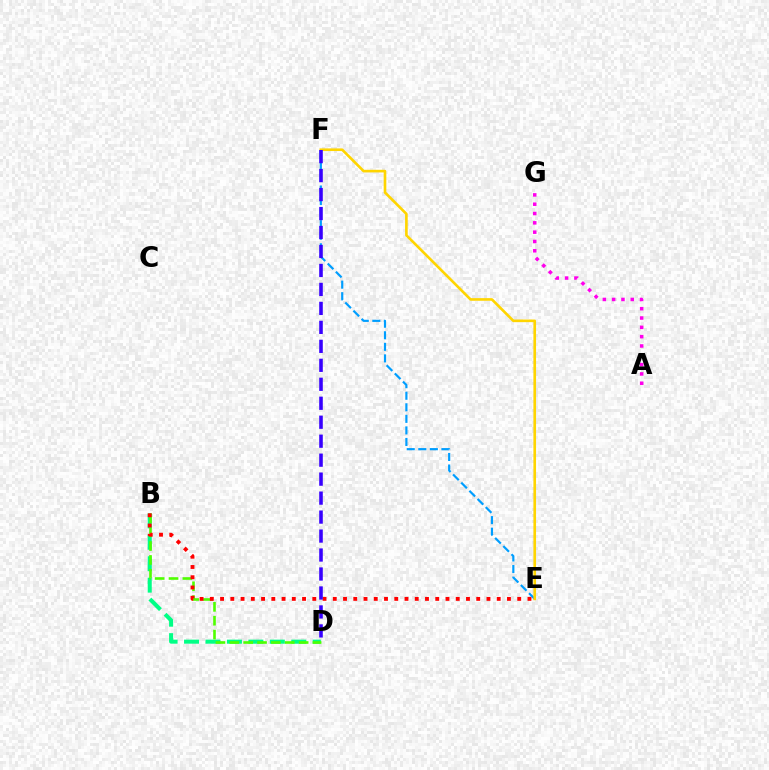{('E', 'F'): [{'color': '#009eff', 'line_style': 'dashed', 'thickness': 1.57}, {'color': '#ffd500', 'line_style': 'solid', 'thickness': 1.9}], ('B', 'D'): [{'color': '#00ff86', 'line_style': 'dashed', 'thickness': 2.91}, {'color': '#4fff00', 'line_style': 'dashed', 'thickness': 1.88}], ('A', 'G'): [{'color': '#ff00ed', 'line_style': 'dotted', 'thickness': 2.53}], ('B', 'E'): [{'color': '#ff0000', 'line_style': 'dotted', 'thickness': 2.78}], ('D', 'F'): [{'color': '#3700ff', 'line_style': 'dashed', 'thickness': 2.58}]}